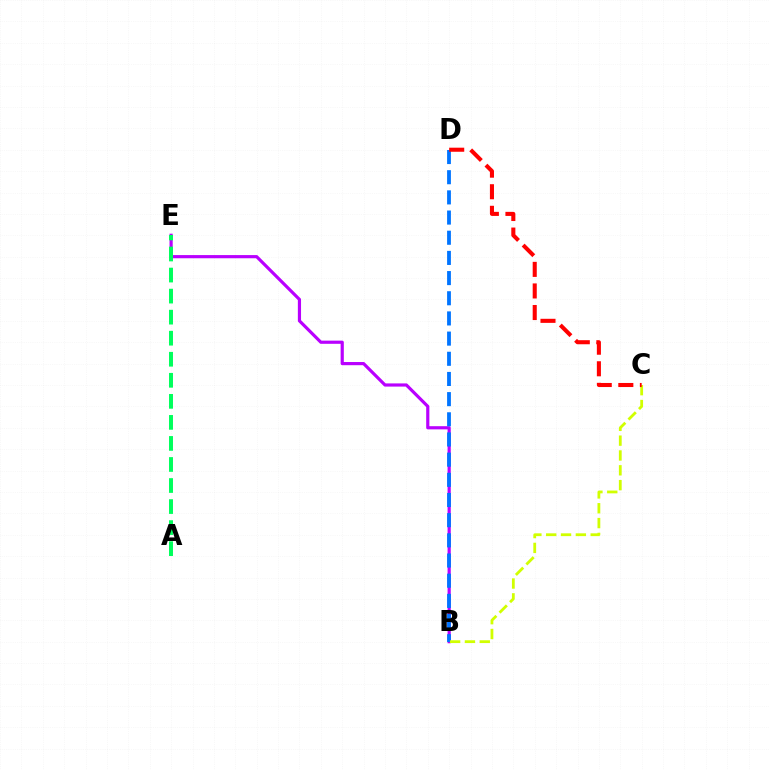{('B', 'E'): [{'color': '#b900ff', 'line_style': 'solid', 'thickness': 2.29}], ('B', 'D'): [{'color': '#0074ff', 'line_style': 'dashed', 'thickness': 2.74}], ('A', 'E'): [{'color': '#00ff5c', 'line_style': 'dashed', 'thickness': 2.86}], ('B', 'C'): [{'color': '#d1ff00', 'line_style': 'dashed', 'thickness': 2.01}], ('C', 'D'): [{'color': '#ff0000', 'line_style': 'dashed', 'thickness': 2.93}]}